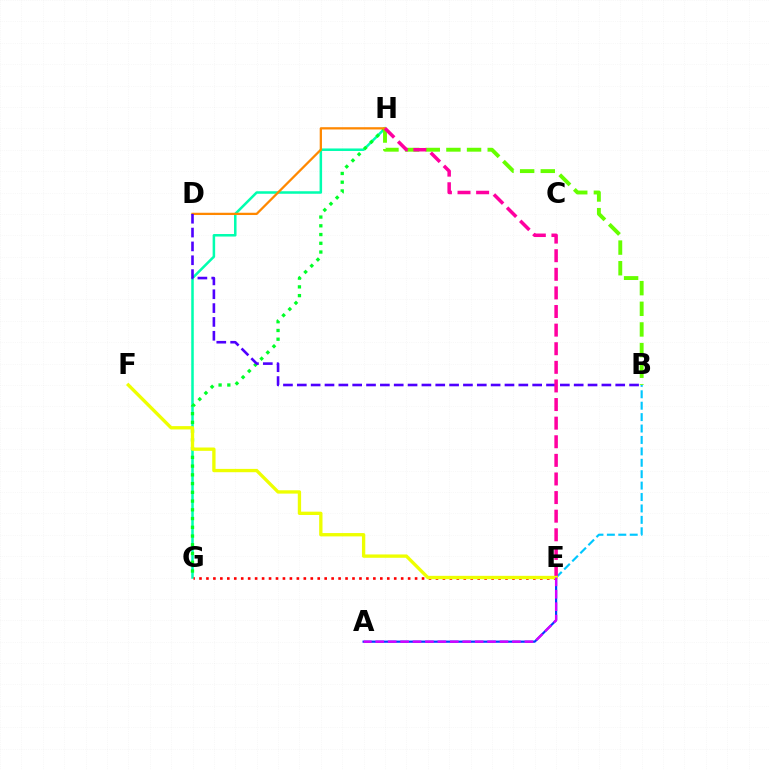{('G', 'H'): [{'color': '#00ffaf', 'line_style': 'solid', 'thickness': 1.81}, {'color': '#00ff27', 'line_style': 'dotted', 'thickness': 2.38}], ('B', 'H'): [{'color': '#66ff00', 'line_style': 'dashed', 'thickness': 2.81}], ('E', 'G'): [{'color': '#ff0000', 'line_style': 'dotted', 'thickness': 1.89}], ('B', 'E'): [{'color': '#00c7ff', 'line_style': 'dashed', 'thickness': 1.55}], ('A', 'E'): [{'color': '#003fff', 'line_style': 'solid', 'thickness': 1.58}, {'color': '#d600ff', 'line_style': 'dashed', 'thickness': 1.69}], ('D', 'H'): [{'color': '#ff8800', 'line_style': 'solid', 'thickness': 1.64}], ('B', 'D'): [{'color': '#4f00ff', 'line_style': 'dashed', 'thickness': 1.88}], ('E', 'H'): [{'color': '#ff00a0', 'line_style': 'dashed', 'thickness': 2.53}], ('E', 'F'): [{'color': '#eeff00', 'line_style': 'solid', 'thickness': 2.4}]}